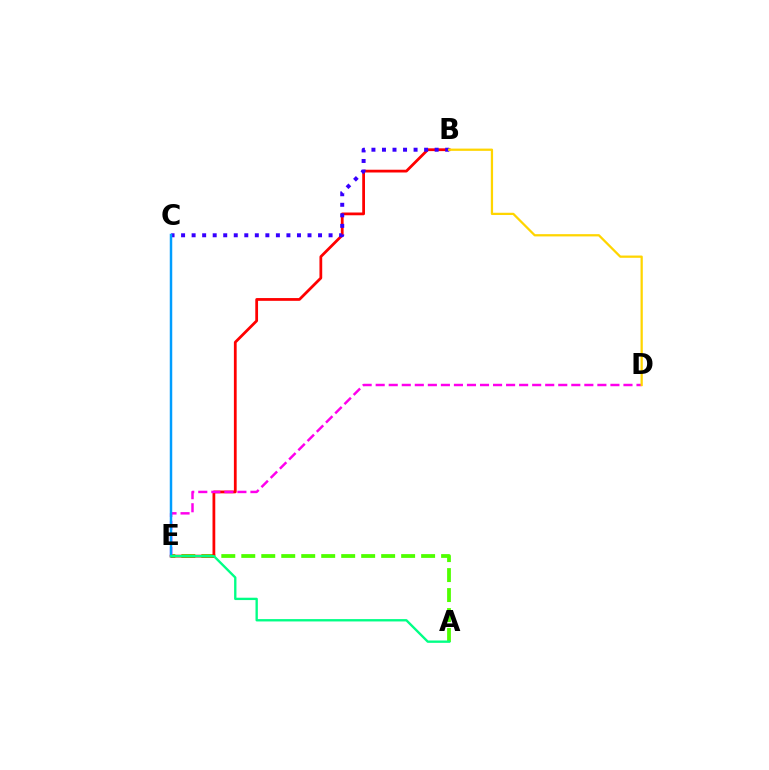{('A', 'E'): [{'color': '#4fff00', 'line_style': 'dashed', 'thickness': 2.71}, {'color': '#00ff86', 'line_style': 'solid', 'thickness': 1.69}], ('B', 'E'): [{'color': '#ff0000', 'line_style': 'solid', 'thickness': 1.99}], ('B', 'C'): [{'color': '#3700ff', 'line_style': 'dotted', 'thickness': 2.86}], ('D', 'E'): [{'color': '#ff00ed', 'line_style': 'dashed', 'thickness': 1.77}], ('B', 'D'): [{'color': '#ffd500', 'line_style': 'solid', 'thickness': 1.63}], ('C', 'E'): [{'color': '#009eff', 'line_style': 'solid', 'thickness': 1.78}]}